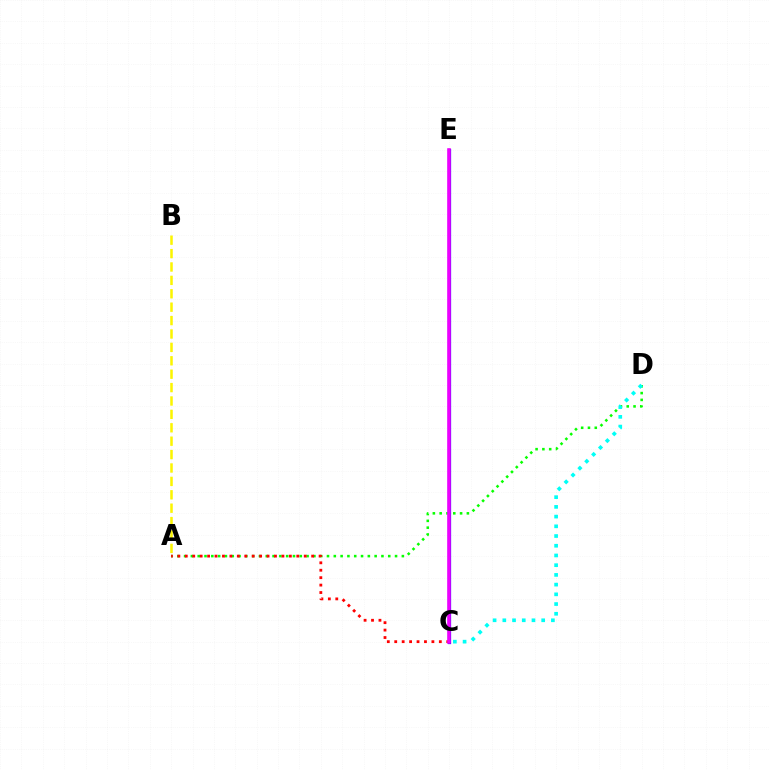{('A', 'D'): [{'color': '#08ff00', 'line_style': 'dotted', 'thickness': 1.85}], ('C', 'E'): [{'color': '#0010ff', 'line_style': 'solid', 'thickness': 2.32}, {'color': '#ee00ff', 'line_style': 'solid', 'thickness': 2.57}], ('A', 'B'): [{'color': '#fcf500', 'line_style': 'dashed', 'thickness': 1.82}], ('A', 'C'): [{'color': '#ff0000', 'line_style': 'dotted', 'thickness': 2.02}], ('C', 'D'): [{'color': '#00fff6', 'line_style': 'dotted', 'thickness': 2.64}]}